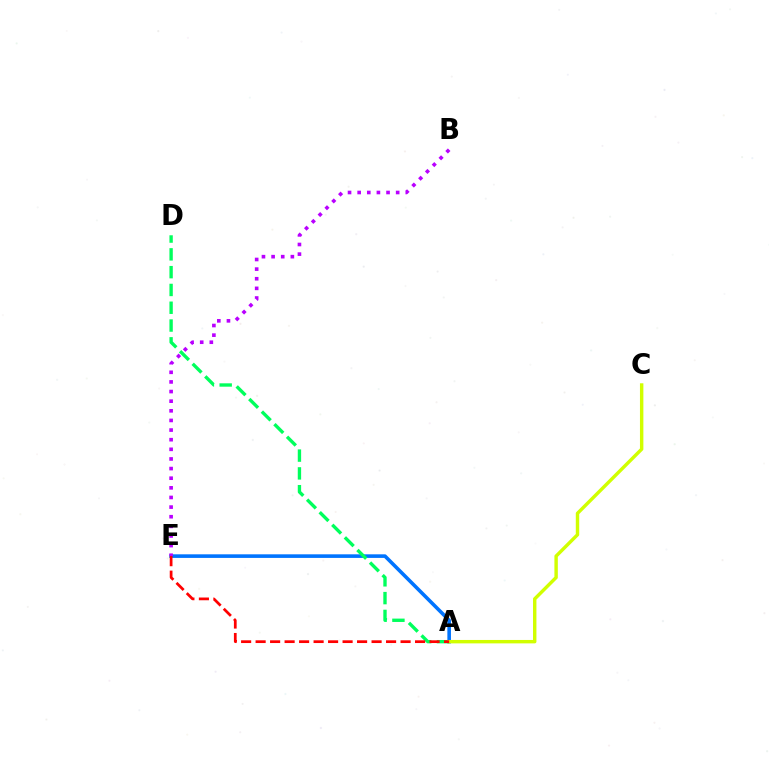{('A', 'E'): [{'color': '#0074ff', 'line_style': 'solid', 'thickness': 2.59}, {'color': '#ff0000', 'line_style': 'dashed', 'thickness': 1.97}], ('B', 'E'): [{'color': '#b900ff', 'line_style': 'dotted', 'thickness': 2.62}], ('A', 'D'): [{'color': '#00ff5c', 'line_style': 'dashed', 'thickness': 2.42}], ('A', 'C'): [{'color': '#d1ff00', 'line_style': 'solid', 'thickness': 2.46}]}